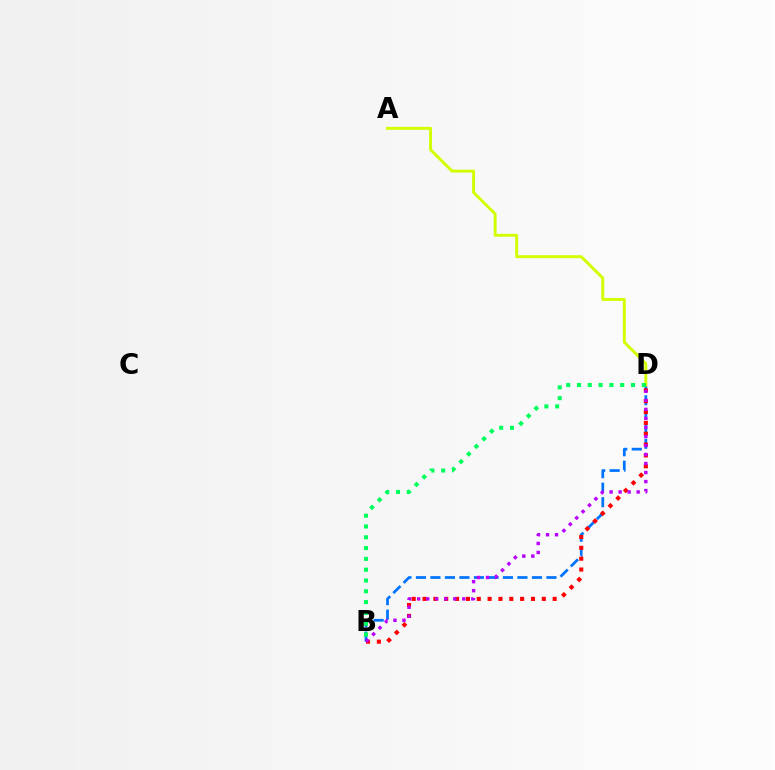{('B', 'D'): [{'color': '#0074ff', 'line_style': 'dashed', 'thickness': 1.97}, {'color': '#ff0000', 'line_style': 'dotted', 'thickness': 2.95}, {'color': '#00ff5c', 'line_style': 'dotted', 'thickness': 2.93}, {'color': '#b900ff', 'line_style': 'dotted', 'thickness': 2.45}], ('A', 'D'): [{'color': '#d1ff00', 'line_style': 'solid', 'thickness': 2.11}]}